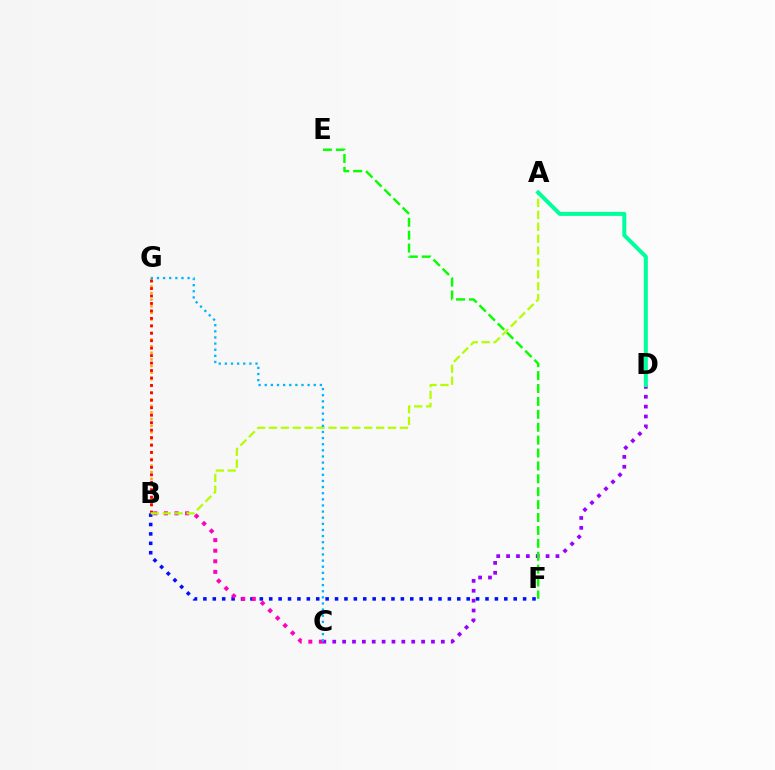{('B', 'G'): [{'color': '#ffa500', 'line_style': 'dotted', 'thickness': 1.8}, {'color': '#ff0000', 'line_style': 'dotted', 'thickness': 2.02}], ('C', 'D'): [{'color': '#9b00ff', 'line_style': 'dotted', 'thickness': 2.68}], ('B', 'F'): [{'color': '#0010ff', 'line_style': 'dotted', 'thickness': 2.55}], ('E', 'F'): [{'color': '#08ff00', 'line_style': 'dashed', 'thickness': 1.75}], ('B', 'C'): [{'color': '#ff00bd', 'line_style': 'dotted', 'thickness': 2.88}], ('A', 'B'): [{'color': '#b3ff00', 'line_style': 'dashed', 'thickness': 1.62}], ('A', 'D'): [{'color': '#00ff9d', 'line_style': 'solid', 'thickness': 2.88}], ('C', 'G'): [{'color': '#00b5ff', 'line_style': 'dotted', 'thickness': 1.66}]}